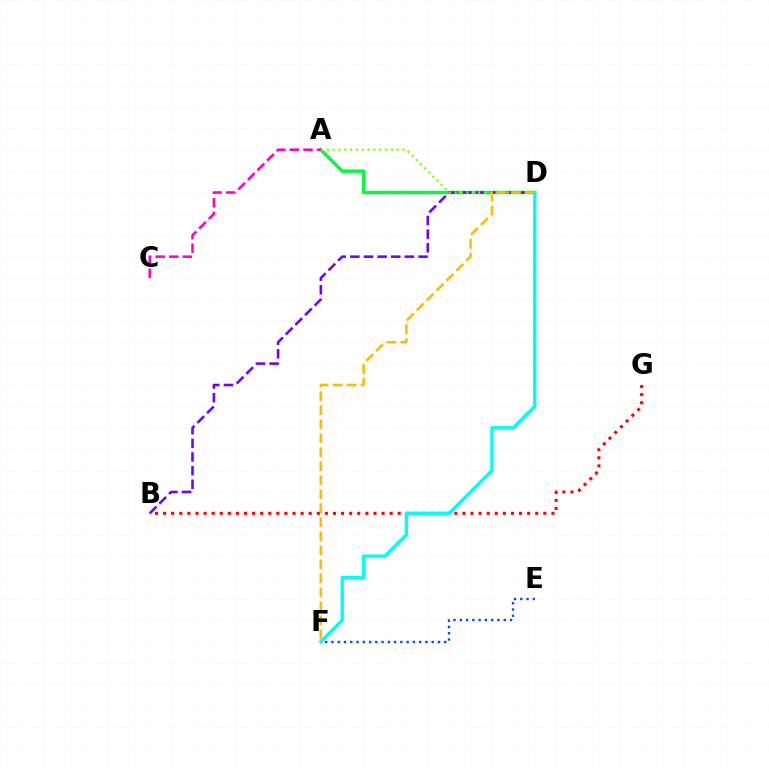{('E', 'F'): [{'color': '#004bff', 'line_style': 'dotted', 'thickness': 1.7}], ('A', 'D'): [{'color': '#00ff39', 'line_style': 'solid', 'thickness': 2.47}, {'color': '#84ff00', 'line_style': 'dotted', 'thickness': 1.58}], ('B', 'D'): [{'color': '#7200ff', 'line_style': 'dashed', 'thickness': 1.85}], ('D', 'F'): [{'color': '#ffbd00', 'line_style': 'dashed', 'thickness': 1.9}, {'color': '#00fff6', 'line_style': 'solid', 'thickness': 2.43}], ('B', 'G'): [{'color': '#ff0000', 'line_style': 'dotted', 'thickness': 2.2}], ('A', 'C'): [{'color': '#ff00cf', 'line_style': 'dashed', 'thickness': 1.84}]}